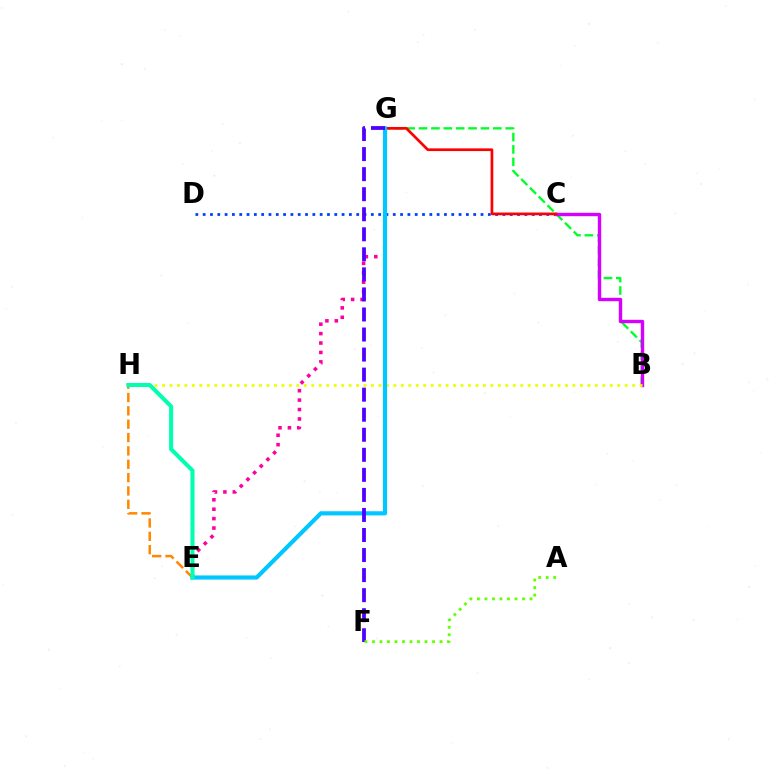{('B', 'G'): [{'color': '#00ff27', 'line_style': 'dashed', 'thickness': 1.68}], ('C', 'D'): [{'color': '#003fff', 'line_style': 'dotted', 'thickness': 1.99}], ('B', 'C'): [{'color': '#d600ff', 'line_style': 'solid', 'thickness': 2.44}], ('E', 'G'): [{'color': '#ff00a0', 'line_style': 'dotted', 'thickness': 2.56}, {'color': '#00c7ff', 'line_style': 'solid', 'thickness': 2.98}], ('B', 'H'): [{'color': '#eeff00', 'line_style': 'dotted', 'thickness': 2.03}], ('C', 'G'): [{'color': '#ff0000', 'line_style': 'solid', 'thickness': 1.95}], ('E', 'H'): [{'color': '#ff8800', 'line_style': 'dashed', 'thickness': 1.81}, {'color': '#00ffaf', 'line_style': 'solid', 'thickness': 2.91}], ('F', 'G'): [{'color': '#4f00ff', 'line_style': 'dashed', 'thickness': 2.72}], ('A', 'F'): [{'color': '#66ff00', 'line_style': 'dotted', 'thickness': 2.04}]}